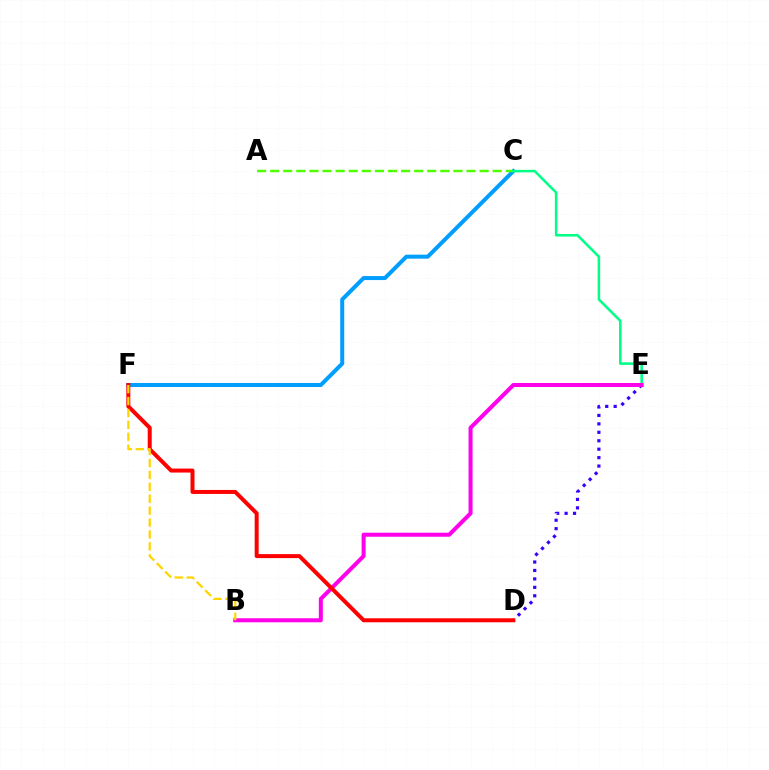{('D', 'E'): [{'color': '#3700ff', 'line_style': 'dotted', 'thickness': 2.29}], ('C', 'F'): [{'color': '#009eff', 'line_style': 'solid', 'thickness': 2.88}], ('A', 'C'): [{'color': '#4fff00', 'line_style': 'dashed', 'thickness': 1.78}], ('C', 'E'): [{'color': '#00ff86', 'line_style': 'solid', 'thickness': 1.83}], ('B', 'E'): [{'color': '#ff00ed', 'line_style': 'solid', 'thickness': 2.89}], ('D', 'F'): [{'color': '#ff0000', 'line_style': 'solid', 'thickness': 2.87}], ('B', 'F'): [{'color': '#ffd500', 'line_style': 'dashed', 'thickness': 1.62}]}